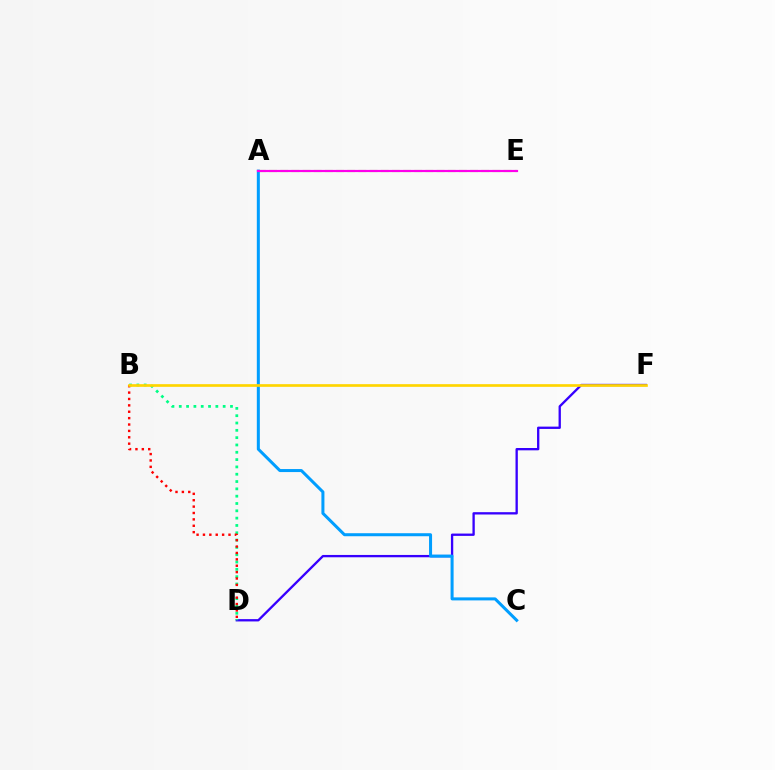{('D', 'F'): [{'color': '#3700ff', 'line_style': 'solid', 'thickness': 1.67}], ('A', 'C'): [{'color': '#009eff', 'line_style': 'solid', 'thickness': 2.18}], ('A', 'E'): [{'color': '#4fff00', 'line_style': 'dashed', 'thickness': 1.52}, {'color': '#ff00ed', 'line_style': 'solid', 'thickness': 1.57}], ('B', 'D'): [{'color': '#00ff86', 'line_style': 'dotted', 'thickness': 1.99}, {'color': '#ff0000', 'line_style': 'dotted', 'thickness': 1.74}], ('B', 'F'): [{'color': '#ffd500', 'line_style': 'solid', 'thickness': 1.93}]}